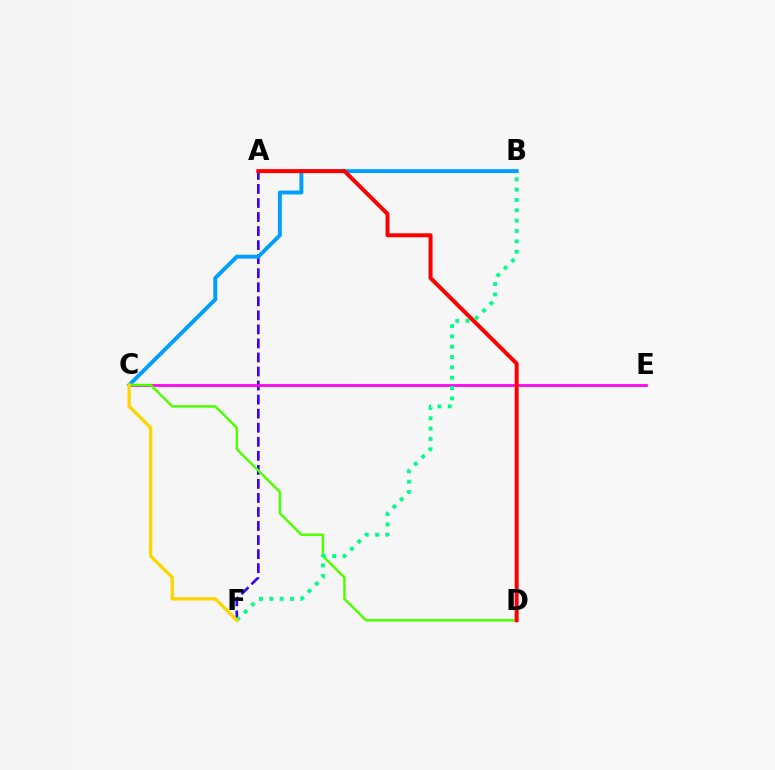{('A', 'F'): [{'color': '#3700ff', 'line_style': 'dashed', 'thickness': 1.91}], ('C', 'E'): [{'color': '#ff00ed', 'line_style': 'solid', 'thickness': 1.95}], ('B', 'C'): [{'color': '#009eff', 'line_style': 'solid', 'thickness': 2.81}], ('C', 'D'): [{'color': '#4fff00', 'line_style': 'solid', 'thickness': 1.78}], ('B', 'F'): [{'color': '#00ff86', 'line_style': 'dotted', 'thickness': 2.81}], ('A', 'D'): [{'color': '#ff0000', 'line_style': 'solid', 'thickness': 2.87}], ('C', 'F'): [{'color': '#ffd500', 'line_style': 'solid', 'thickness': 2.4}]}